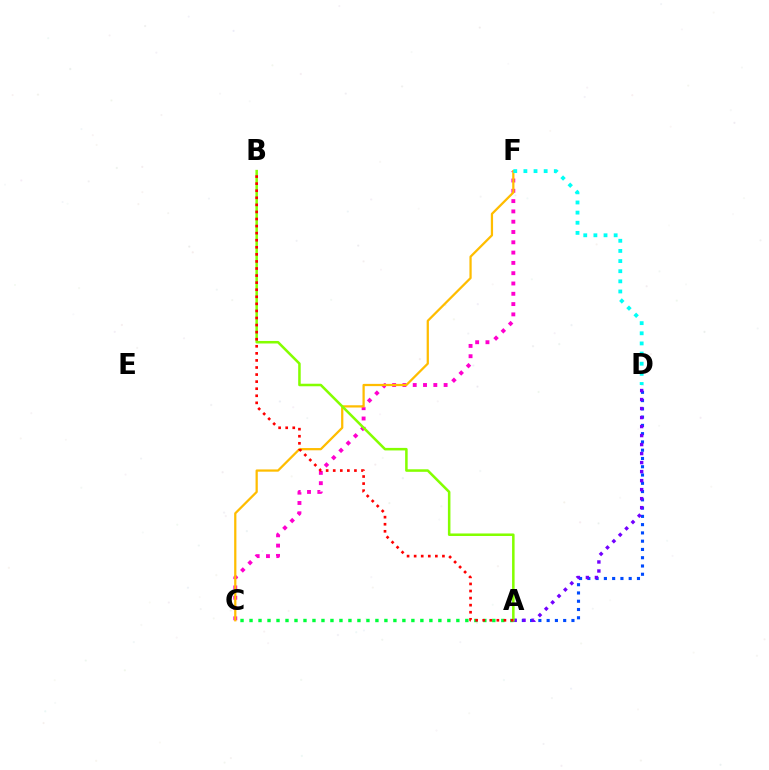{('C', 'F'): [{'color': '#ff00cf', 'line_style': 'dotted', 'thickness': 2.8}, {'color': '#ffbd00', 'line_style': 'solid', 'thickness': 1.62}], ('A', 'D'): [{'color': '#004bff', 'line_style': 'dotted', 'thickness': 2.25}, {'color': '#7200ff', 'line_style': 'dotted', 'thickness': 2.45}], ('D', 'F'): [{'color': '#00fff6', 'line_style': 'dotted', 'thickness': 2.75}], ('A', 'C'): [{'color': '#00ff39', 'line_style': 'dotted', 'thickness': 2.44}], ('A', 'B'): [{'color': '#84ff00', 'line_style': 'solid', 'thickness': 1.82}, {'color': '#ff0000', 'line_style': 'dotted', 'thickness': 1.92}]}